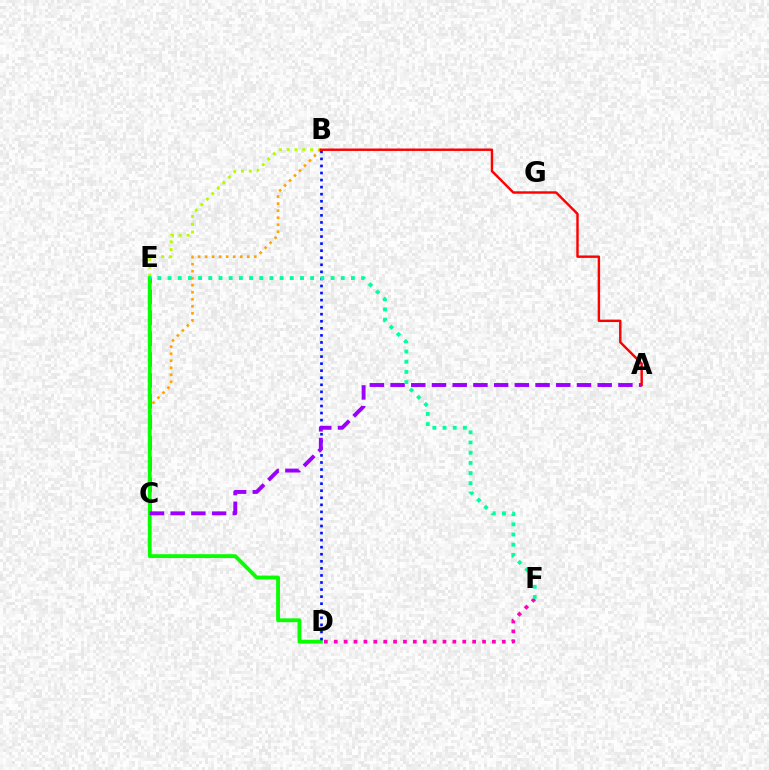{('B', 'C'): [{'color': '#b3ff00', 'line_style': 'dotted', 'thickness': 2.12}, {'color': '#ffa500', 'line_style': 'dotted', 'thickness': 1.91}], ('C', 'E'): [{'color': '#00b5ff', 'line_style': 'dashed', 'thickness': 2.84}], ('D', 'E'): [{'color': '#08ff00', 'line_style': 'solid', 'thickness': 2.76}], ('D', 'F'): [{'color': '#ff00bd', 'line_style': 'dotted', 'thickness': 2.69}], ('B', 'D'): [{'color': '#0010ff', 'line_style': 'dotted', 'thickness': 1.92}], ('A', 'C'): [{'color': '#9b00ff', 'line_style': 'dashed', 'thickness': 2.81}], ('A', 'B'): [{'color': '#ff0000', 'line_style': 'solid', 'thickness': 1.74}], ('E', 'F'): [{'color': '#00ff9d', 'line_style': 'dotted', 'thickness': 2.77}]}